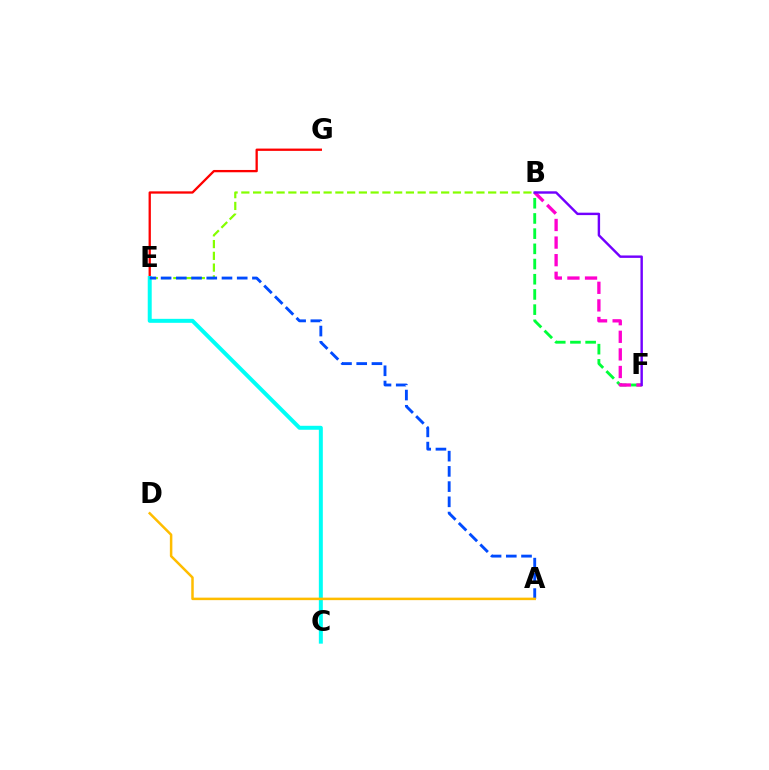{('B', 'F'): [{'color': '#00ff39', 'line_style': 'dashed', 'thickness': 2.06}, {'color': '#ff00cf', 'line_style': 'dashed', 'thickness': 2.39}, {'color': '#7200ff', 'line_style': 'solid', 'thickness': 1.74}], ('B', 'E'): [{'color': '#84ff00', 'line_style': 'dashed', 'thickness': 1.6}], ('E', 'G'): [{'color': '#ff0000', 'line_style': 'solid', 'thickness': 1.66}], ('C', 'E'): [{'color': '#00fff6', 'line_style': 'solid', 'thickness': 2.87}], ('A', 'E'): [{'color': '#004bff', 'line_style': 'dashed', 'thickness': 2.07}], ('A', 'D'): [{'color': '#ffbd00', 'line_style': 'solid', 'thickness': 1.8}]}